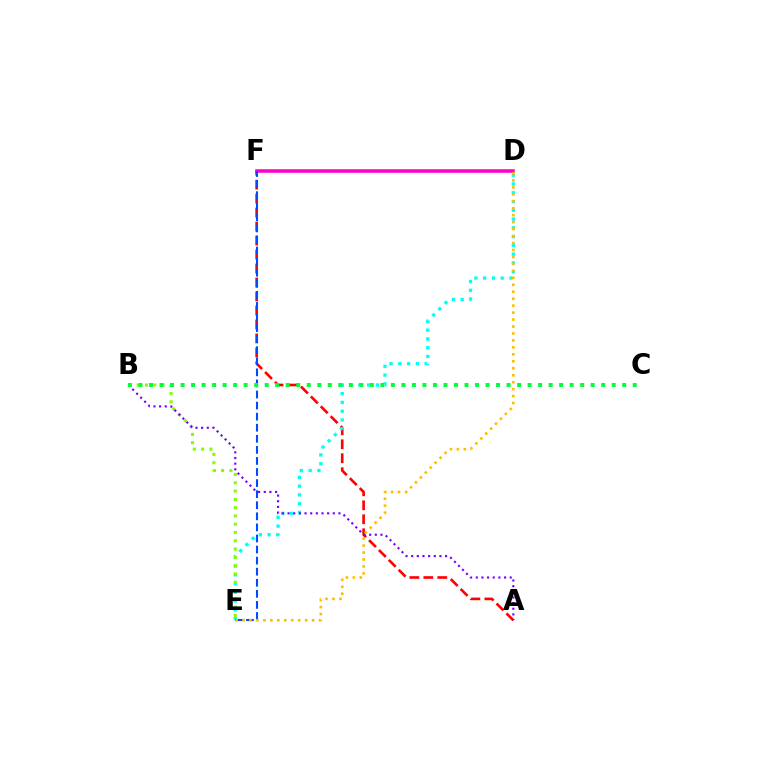{('D', 'F'): [{'color': '#ff00cf', 'line_style': 'solid', 'thickness': 2.58}], ('A', 'F'): [{'color': '#ff0000', 'line_style': 'dashed', 'thickness': 1.9}], ('D', 'E'): [{'color': '#00fff6', 'line_style': 'dotted', 'thickness': 2.38}, {'color': '#ffbd00', 'line_style': 'dotted', 'thickness': 1.89}], ('B', 'E'): [{'color': '#84ff00', 'line_style': 'dotted', 'thickness': 2.25}], ('A', 'B'): [{'color': '#7200ff', 'line_style': 'dotted', 'thickness': 1.54}], ('E', 'F'): [{'color': '#004bff', 'line_style': 'dashed', 'thickness': 1.5}], ('B', 'C'): [{'color': '#00ff39', 'line_style': 'dotted', 'thickness': 2.86}]}